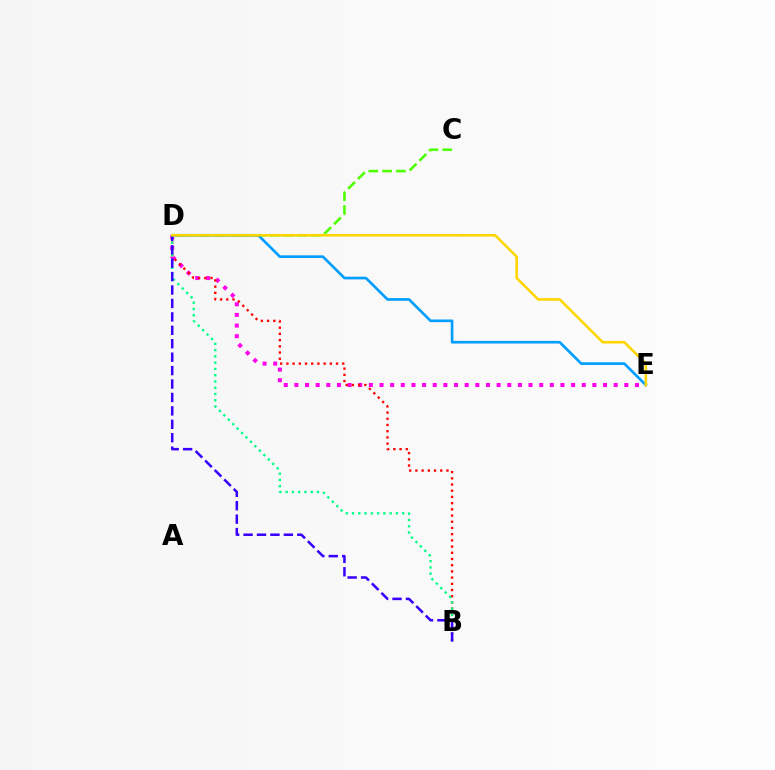{('D', 'E'): [{'color': '#ff00ed', 'line_style': 'dotted', 'thickness': 2.89}, {'color': '#009eff', 'line_style': 'solid', 'thickness': 1.92}, {'color': '#ffd500', 'line_style': 'solid', 'thickness': 1.86}], ('B', 'D'): [{'color': '#ff0000', 'line_style': 'dotted', 'thickness': 1.69}, {'color': '#00ff86', 'line_style': 'dotted', 'thickness': 1.7}, {'color': '#3700ff', 'line_style': 'dashed', 'thickness': 1.82}], ('C', 'D'): [{'color': '#4fff00', 'line_style': 'dashed', 'thickness': 1.87}]}